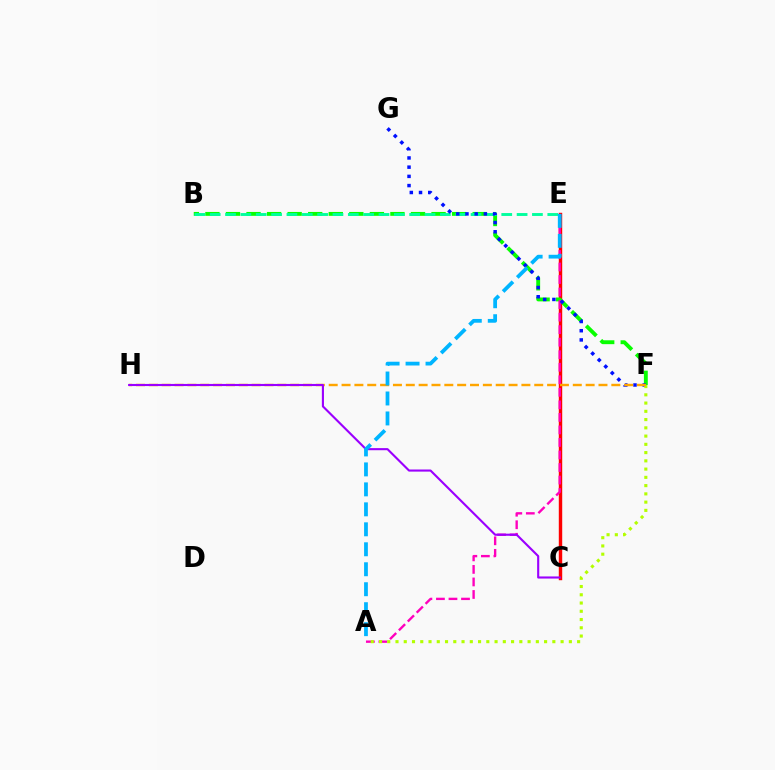{('C', 'E'): [{'color': '#ff0000', 'line_style': 'solid', 'thickness': 2.46}], ('B', 'F'): [{'color': '#08ff00', 'line_style': 'dashed', 'thickness': 2.79}], ('B', 'E'): [{'color': '#00ff9d', 'line_style': 'dashed', 'thickness': 2.08}], ('A', 'E'): [{'color': '#ff00bd', 'line_style': 'dashed', 'thickness': 1.7}, {'color': '#00b5ff', 'line_style': 'dashed', 'thickness': 2.71}], ('F', 'G'): [{'color': '#0010ff', 'line_style': 'dotted', 'thickness': 2.5}], ('A', 'F'): [{'color': '#b3ff00', 'line_style': 'dotted', 'thickness': 2.24}], ('F', 'H'): [{'color': '#ffa500', 'line_style': 'dashed', 'thickness': 1.75}], ('C', 'H'): [{'color': '#9b00ff', 'line_style': 'solid', 'thickness': 1.52}]}